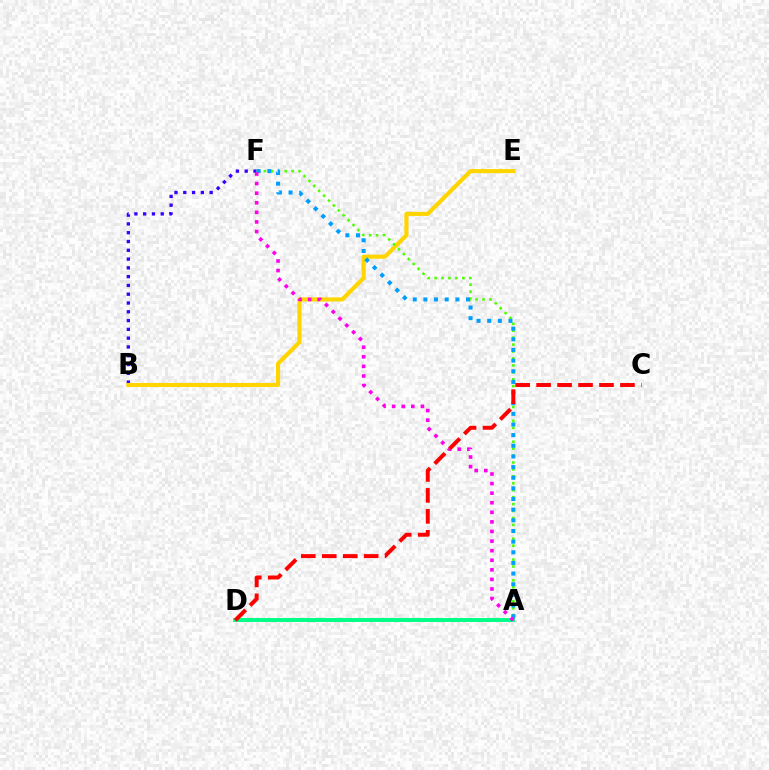{('B', 'F'): [{'color': '#3700ff', 'line_style': 'dotted', 'thickness': 2.39}], ('B', 'E'): [{'color': '#ffd500', 'line_style': 'solid', 'thickness': 2.96}], ('A', 'D'): [{'color': '#00ff86', 'line_style': 'solid', 'thickness': 2.82}], ('A', 'F'): [{'color': '#4fff00', 'line_style': 'dotted', 'thickness': 1.88}, {'color': '#009eff', 'line_style': 'dotted', 'thickness': 2.89}, {'color': '#ff00ed', 'line_style': 'dotted', 'thickness': 2.6}], ('C', 'D'): [{'color': '#ff0000', 'line_style': 'dashed', 'thickness': 2.85}]}